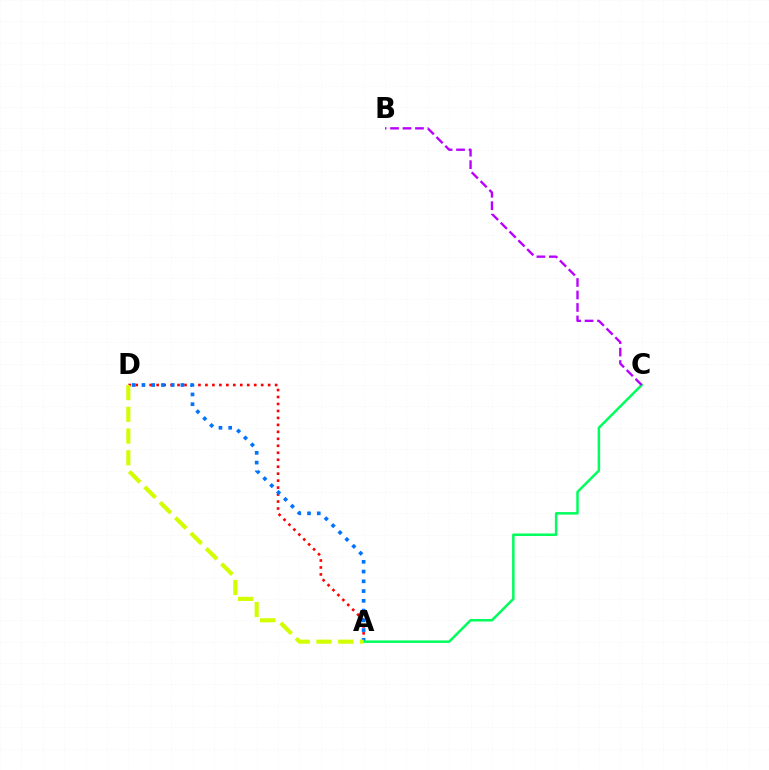{('A', 'D'): [{'color': '#ff0000', 'line_style': 'dotted', 'thickness': 1.89}, {'color': '#0074ff', 'line_style': 'dotted', 'thickness': 2.65}, {'color': '#d1ff00', 'line_style': 'dashed', 'thickness': 2.95}], ('A', 'C'): [{'color': '#00ff5c', 'line_style': 'solid', 'thickness': 1.8}], ('B', 'C'): [{'color': '#b900ff', 'line_style': 'dashed', 'thickness': 1.7}]}